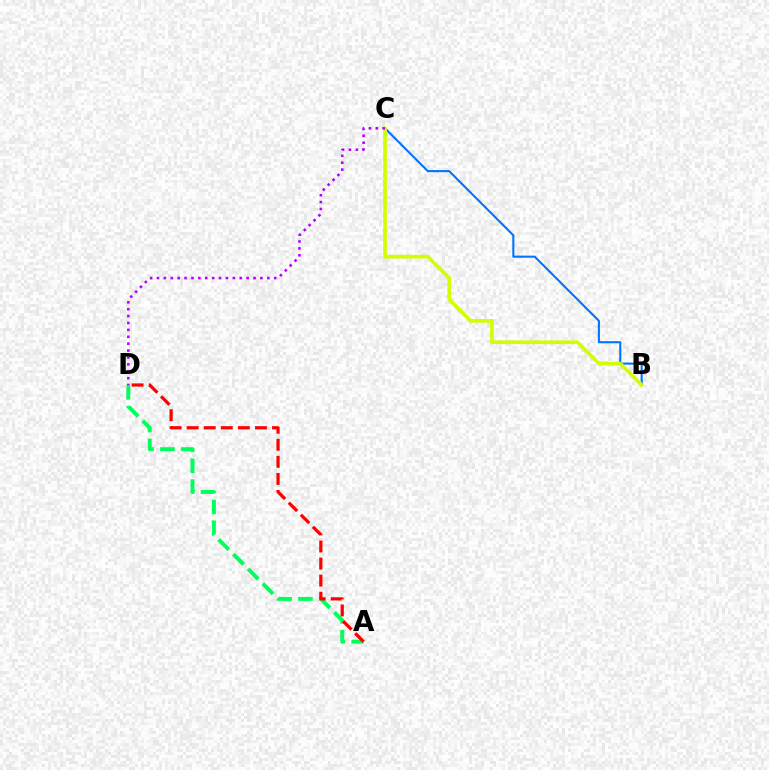{('A', 'D'): [{'color': '#00ff5c', 'line_style': 'dashed', 'thickness': 2.83}, {'color': '#ff0000', 'line_style': 'dashed', 'thickness': 2.32}], ('B', 'C'): [{'color': '#0074ff', 'line_style': 'solid', 'thickness': 1.5}, {'color': '#d1ff00', 'line_style': 'solid', 'thickness': 2.64}], ('C', 'D'): [{'color': '#b900ff', 'line_style': 'dotted', 'thickness': 1.87}]}